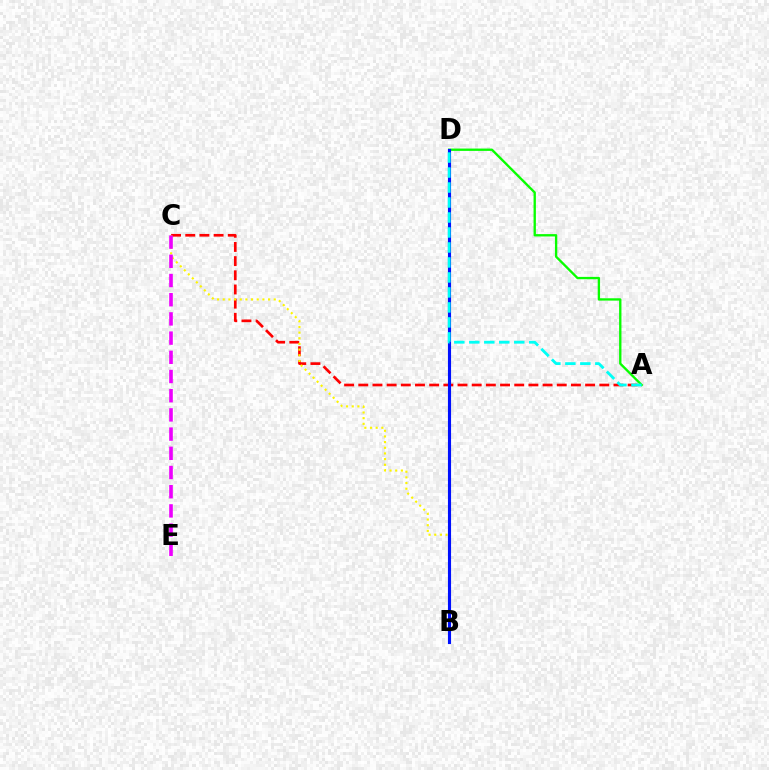{('A', 'C'): [{'color': '#ff0000', 'line_style': 'dashed', 'thickness': 1.93}], ('A', 'D'): [{'color': '#08ff00', 'line_style': 'solid', 'thickness': 1.68}, {'color': '#00fff6', 'line_style': 'dashed', 'thickness': 2.04}], ('B', 'C'): [{'color': '#fcf500', 'line_style': 'dotted', 'thickness': 1.54}], ('C', 'E'): [{'color': '#ee00ff', 'line_style': 'dashed', 'thickness': 2.61}], ('B', 'D'): [{'color': '#0010ff', 'line_style': 'solid', 'thickness': 2.25}]}